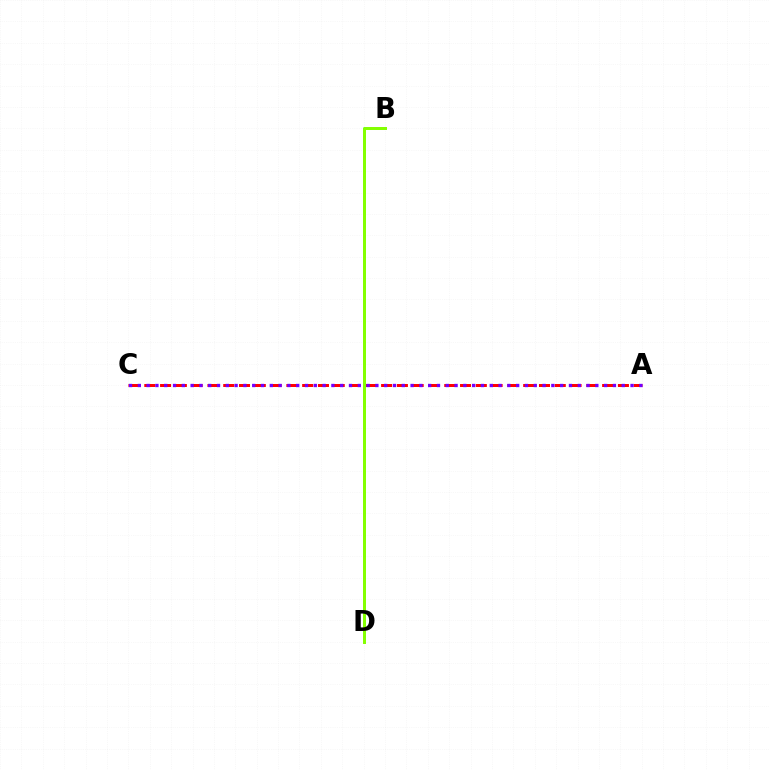{('A', 'C'): [{'color': '#ff0000', 'line_style': 'dashed', 'thickness': 2.14}, {'color': '#7200ff', 'line_style': 'dotted', 'thickness': 2.39}], ('B', 'D'): [{'color': '#00fff6', 'line_style': 'dashed', 'thickness': 1.87}, {'color': '#84ff00', 'line_style': 'solid', 'thickness': 2.14}]}